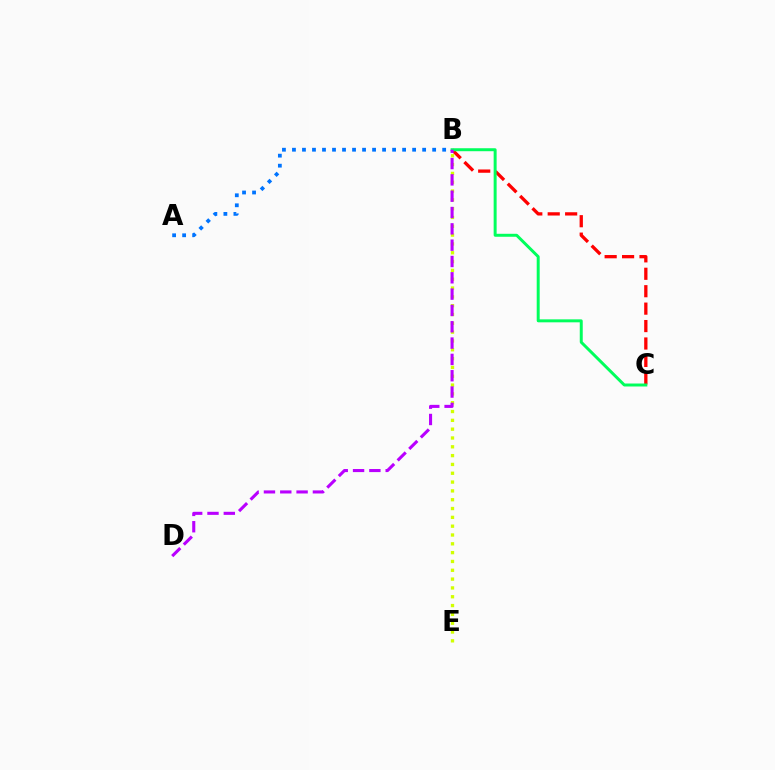{('B', 'C'): [{'color': '#ff0000', 'line_style': 'dashed', 'thickness': 2.37}, {'color': '#00ff5c', 'line_style': 'solid', 'thickness': 2.14}], ('B', 'E'): [{'color': '#d1ff00', 'line_style': 'dotted', 'thickness': 2.4}], ('B', 'D'): [{'color': '#b900ff', 'line_style': 'dashed', 'thickness': 2.22}], ('A', 'B'): [{'color': '#0074ff', 'line_style': 'dotted', 'thickness': 2.72}]}